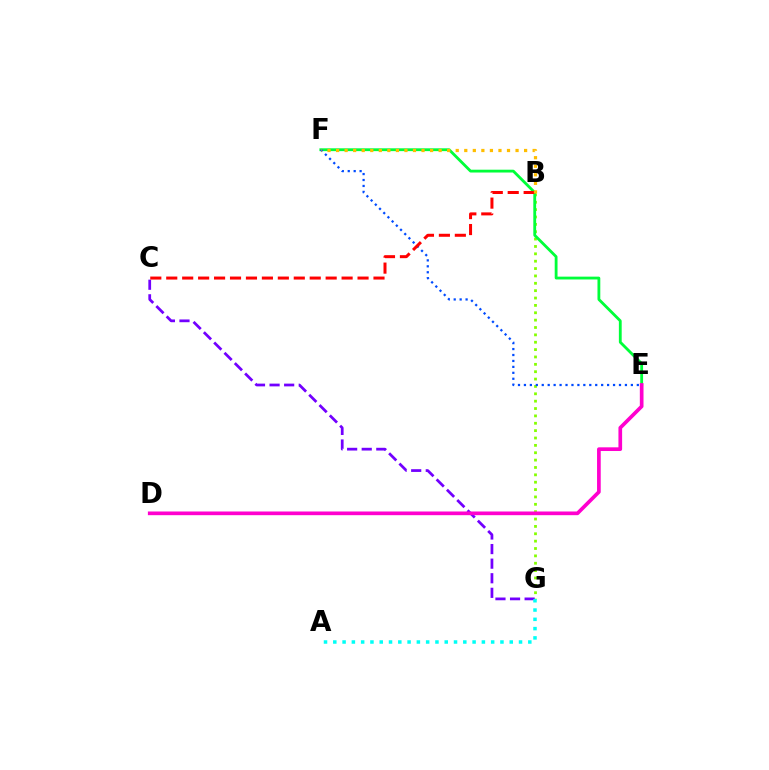{('B', 'G'): [{'color': '#84ff00', 'line_style': 'dotted', 'thickness': 2.0}], ('E', 'F'): [{'color': '#00ff39', 'line_style': 'solid', 'thickness': 2.03}, {'color': '#004bff', 'line_style': 'dotted', 'thickness': 1.61}], ('C', 'G'): [{'color': '#7200ff', 'line_style': 'dashed', 'thickness': 1.98}], ('B', 'C'): [{'color': '#ff0000', 'line_style': 'dashed', 'thickness': 2.17}], ('A', 'G'): [{'color': '#00fff6', 'line_style': 'dotted', 'thickness': 2.52}], ('B', 'F'): [{'color': '#ffbd00', 'line_style': 'dotted', 'thickness': 2.32}], ('D', 'E'): [{'color': '#ff00cf', 'line_style': 'solid', 'thickness': 2.65}]}